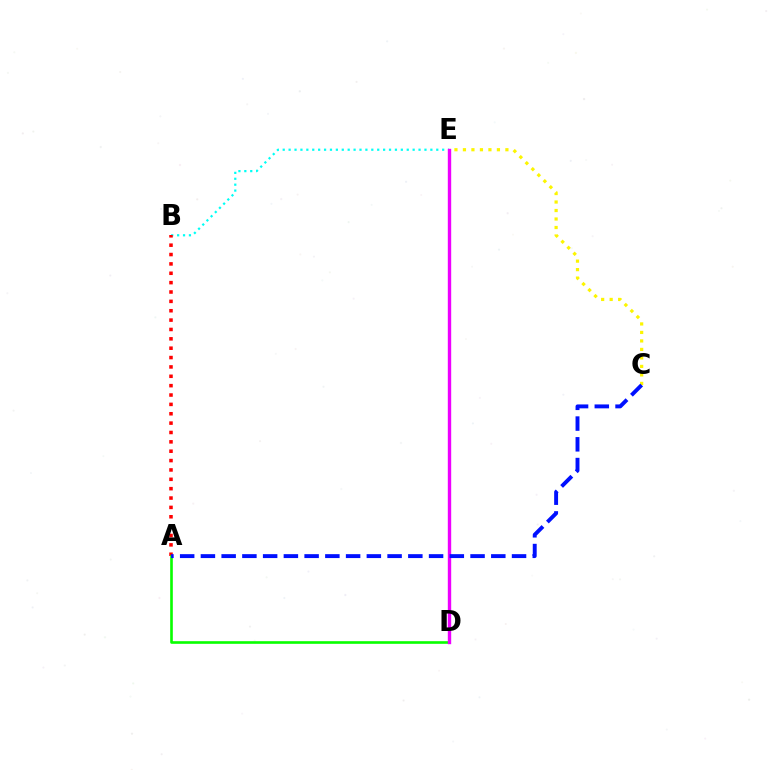{('B', 'E'): [{'color': '#00fff6', 'line_style': 'dotted', 'thickness': 1.6}], ('A', 'B'): [{'color': '#ff0000', 'line_style': 'dotted', 'thickness': 2.54}], ('A', 'D'): [{'color': '#08ff00', 'line_style': 'solid', 'thickness': 1.9}], ('D', 'E'): [{'color': '#ee00ff', 'line_style': 'solid', 'thickness': 2.44}], ('C', 'E'): [{'color': '#fcf500', 'line_style': 'dotted', 'thickness': 2.31}], ('A', 'C'): [{'color': '#0010ff', 'line_style': 'dashed', 'thickness': 2.82}]}